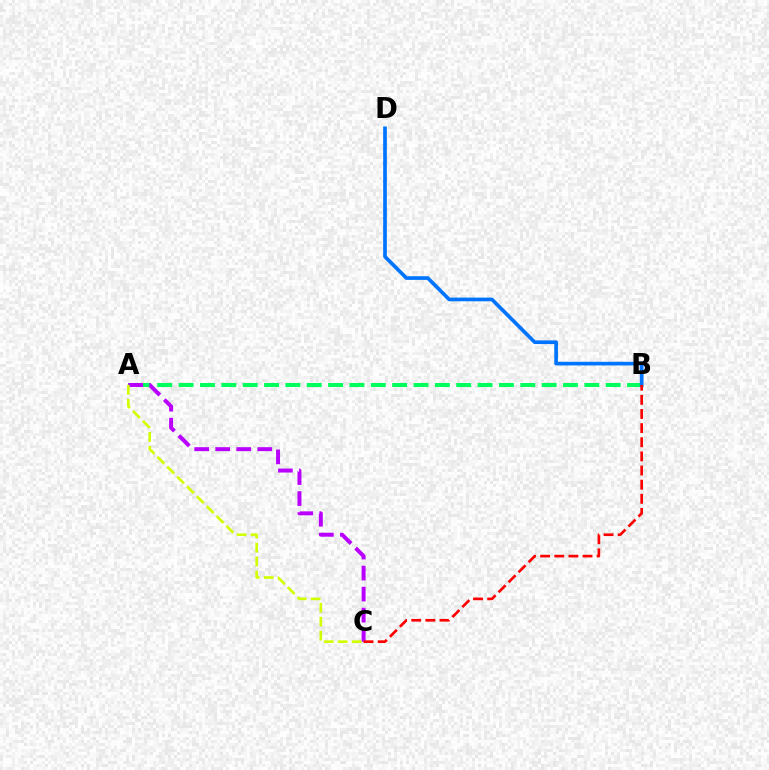{('A', 'B'): [{'color': '#00ff5c', 'line_style': 'dashed', 'thickness': 2.9}], ('A', 'C'): [{'color': '#b900ff', 'line_style': 'dashed', 'thickness': 2.86}, {'color': '#d1ff00', 'line_style': 'dashed', 'thickness': 1.9}], ('B', 'D'): [{'color': '#0074ff', 'line_style': 'solid', 'thickness': 2.64}], ('B', 'C'): [{'color': '#ff0000', 'line_style': 'dashed', 'thickness': 1.92}]}